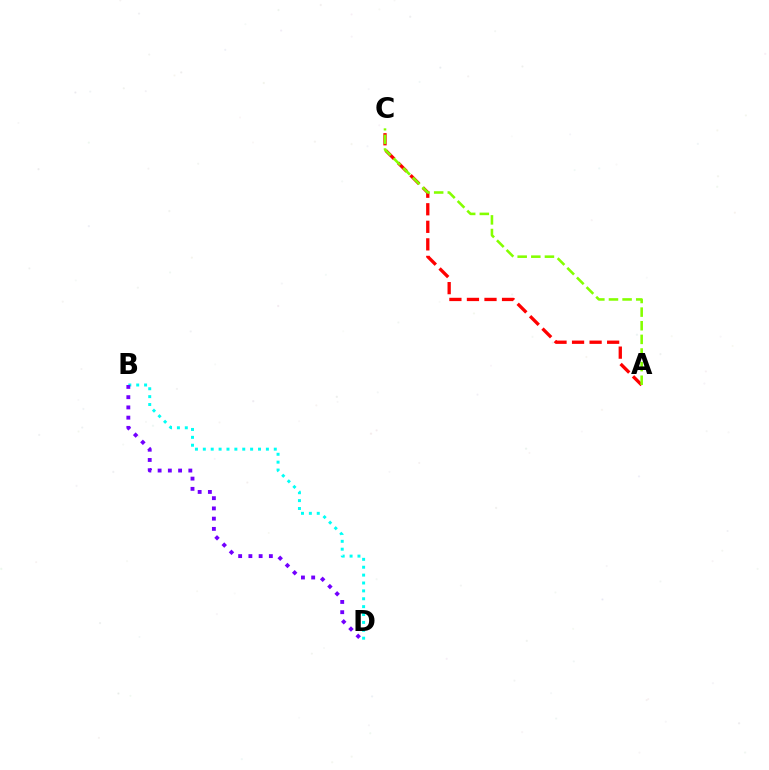{('B', 'D'): [{'color': '#00fff6', 'line_style': 'dotted', 'thickness': 2.14}, {'color': '#7200ff', 'line_style': 'dotted', 'thickness': 2.78}], ('A', 'C'): [{'color': '#ff0000', 'line_style': 'dashed', 'thickness': 2.38}, {'color': '#84ff00', 'line_style': 'dashed', 'thickness': 1.85}]}